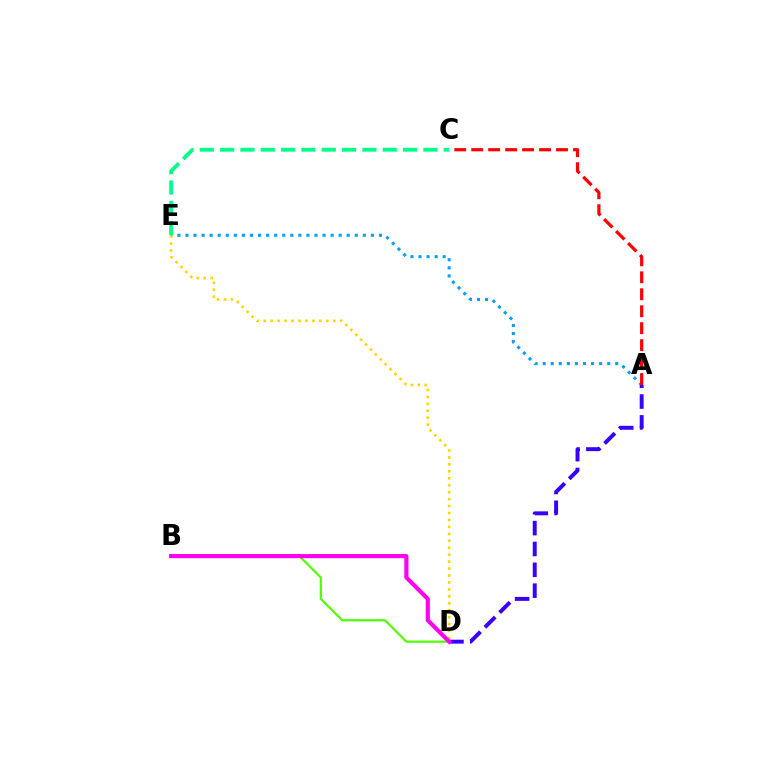{('A', 'E'): [{'color': '#009eff', 'line_style': 'dotted', 'thickness': 2.19}], ('C', 'E'): [{'color': '#00ff86', 'line_style': 'dashed', 'thickness': 2.76}], ('D', 'E'): [{'color': '#ffd500', 'line_style': 'dotted', 'thickness': 1.89}], ('A', 'D'): [{'color': '#3700ff', 'line_style': 'dashed', 'thickness': 2.83}], ('A', 'C'): [{'color': '#ff0000', 'line_style': 'dashed', 'thickness': 2.3}], ('B', 'D'): [{'color': '#4fff00', 'line_style': 'solid', 'thickness': 1.57}, {'color': '#ff00ed', 'line_style': 'solid', 'thickness': 2.98}]}